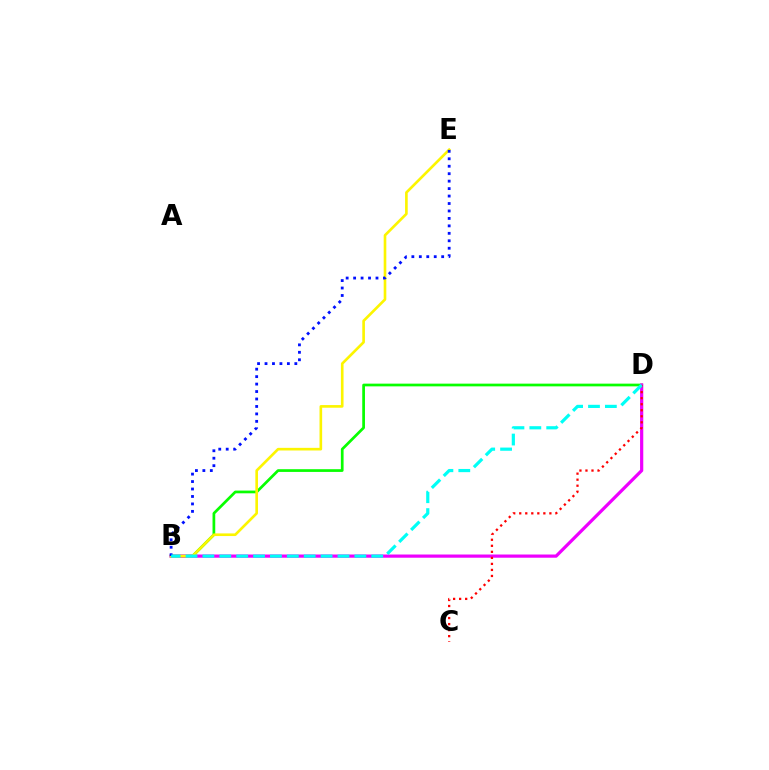{('B', 'D'): [{'color': '#08ff00', 'line_style': 'solid', 'thickness': 1.96}, {'color': '#ee00ff', 'line_style': 'solid', 'thickness': 2.31}, {'color': '#00fff6', 'line_style': 'dashed', 'thickness': 2.29}], ('B', 'E'): [{'color': '#fcf500', 'line_style': 'solid', 'thickness': 1.9}, {'color': '#0010ff', 'line_style': 'dotted', 'thickness': 2.03}], ('C', 'D'): [{'color': '#ff0000', 'line_style': 'dotted', 'thickness': 1.64}]}